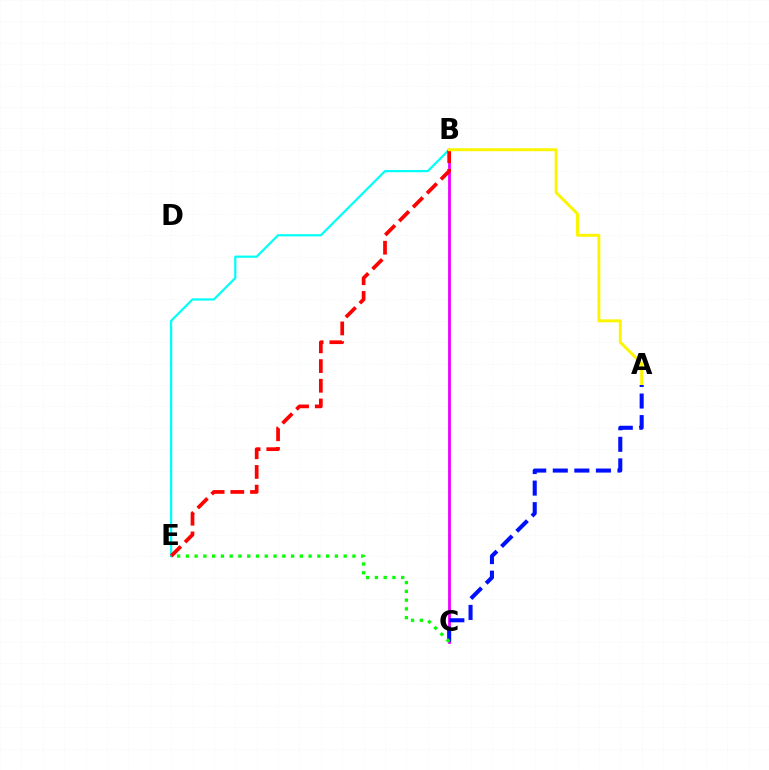{('B', 'C'): [{'color': '#ee00ff', 'line_style': 'solid', 'thickness': 2.01}], ('B', 'E'): [{'color': '#00fff6', 'line_style': 'solid', 'thickness': 1.59}, {'color': '#ff0000', 'line_style': 'dashed', 'thickness': 2.67}], ('A', 'B'): [{'color': '#fcf500', 'line_style': 'solid', 'thickness': 2.12}], ('A', 'C'): [{'color': '#0010ff', 'line_style': 'dashed', 'thickness': 2.93}], ('C', 'E'): [{'color': '#08ff00', 'line_style': 'dotted', 'thickness': 2.38}]}